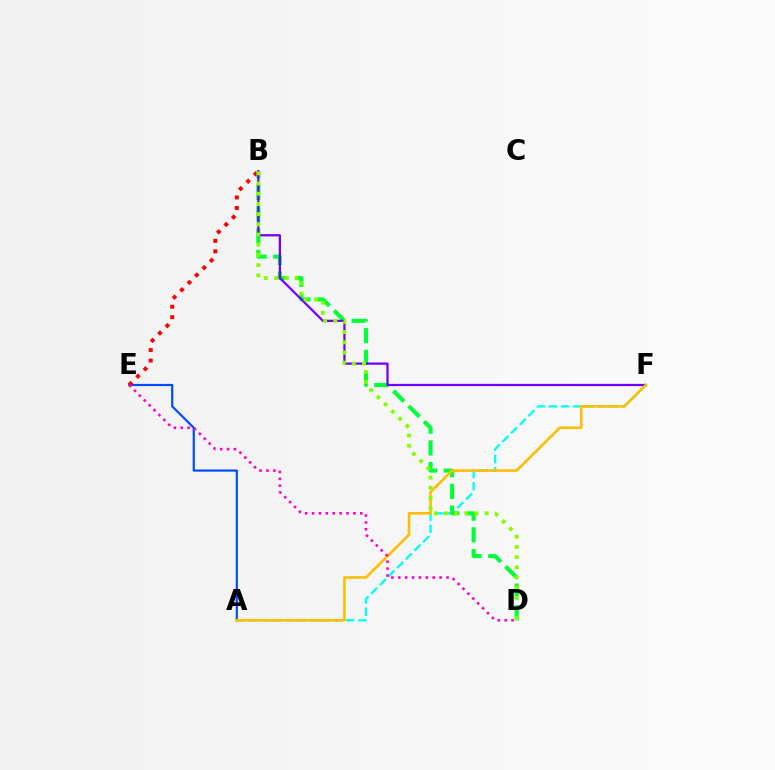{('A', 'E'): [{'color': '#004bff', 'line_style': 'solid', 'thickness': 1.57}], ('A', 'F'): [{'color': '#00fff6', 'line_style': 'dashed', 'thickness': 1.66}, {'color': '#ffbd00', 'line_style': 'solid', 'thickness': 1.87}], ('B', 'D'): [{'color': '#00ff39', 'line_style': 'dashed', 'thickness': 2.94}, {'color': '#84ff00', 'line_style': 'dotted', 'thickness': 2.77}], ('B', 'F'): [{'color': '#7200ff', 'line_style': 'solid', 'thickness': 1.62}], ('B', 'E'): [{'color': '#ff0000', 'line_style': 'dotted', 'thickness': 2.84}], ('D', 'E'): [{'color': '#ff00cf', 'line_style': 'dotted', 'thickness': 1.87}]}